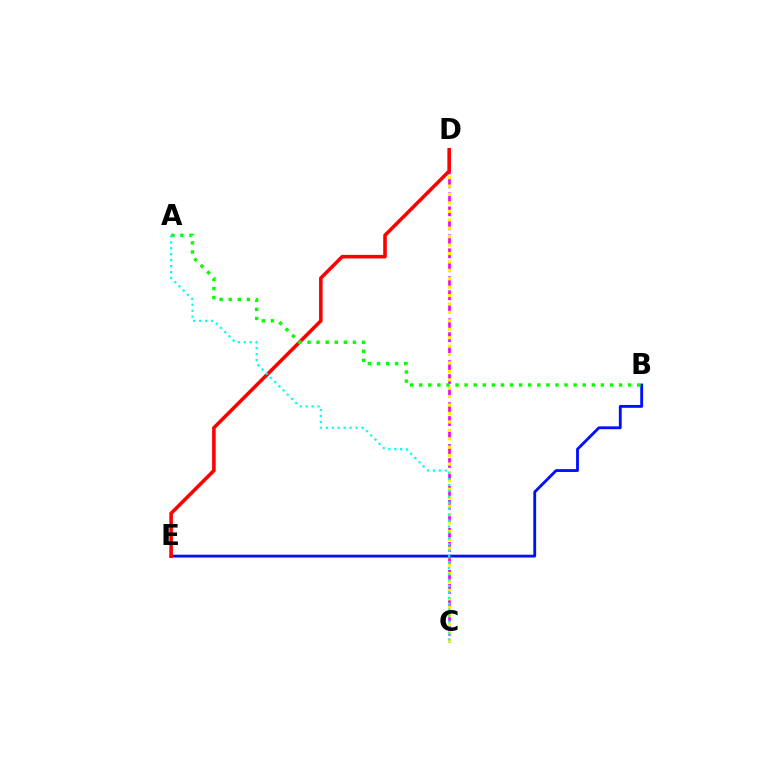{('C', 'D'): [{'color': '#ee00ff', 'line_style': 'dashed', 'thickness': 1.9}, {'color': '#fcf500', 'line_style': 'dotted', 'thickness': 2.29}], ('B', 'E'): [{'color': '#0010ff', 'line_style': 'solid', 'thickness': 2.04}], ('D', 'E'): [{'color': '#ff0000', 'line_style': 'solid', 'thickness': 2.58}], ('A', 'B'): [{'color': '#08ff00', 'line_style': 'dotted', 'thickness': 2.47}], ('A', 'C'): [{'color': '#00fff6', 'line_style': 'dotted', 'thickness': 1.61}]}